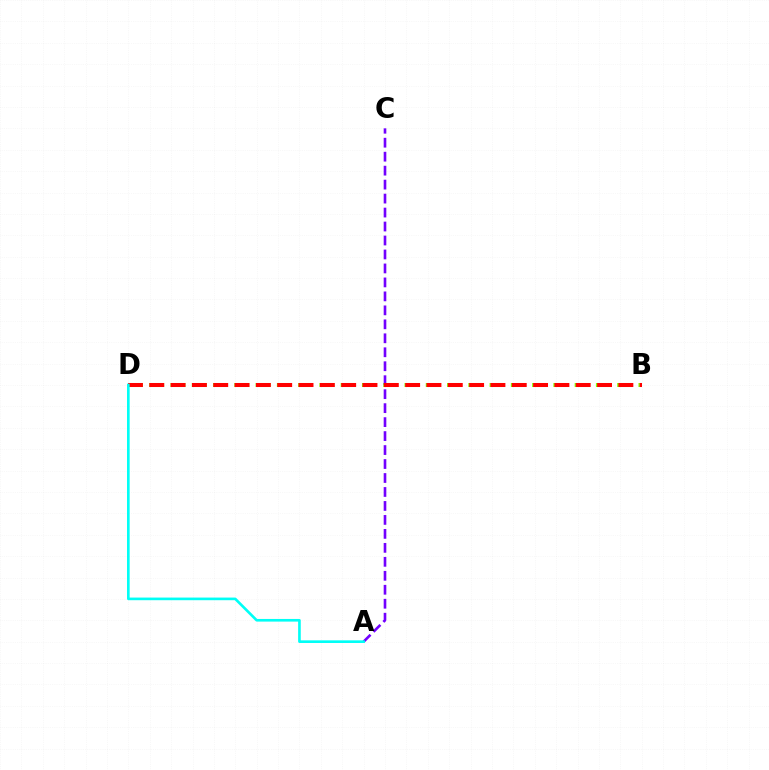{('B', 'D'): [{'color': '#84ff00', 'line_style': 'dashed', 'thickness': 2.89}, {'color': '#ff0000', 'line_style': 'dashed', 'thickness': 2.9}], ('A', 'C'): [{'color': '#7200ff', 'line_style': 'dashed', 'thickness': 1.9}], ('A', 'D'): [{'color': '#00fff6', 'line_style': 'solid', 'thickness': 1.9}]}